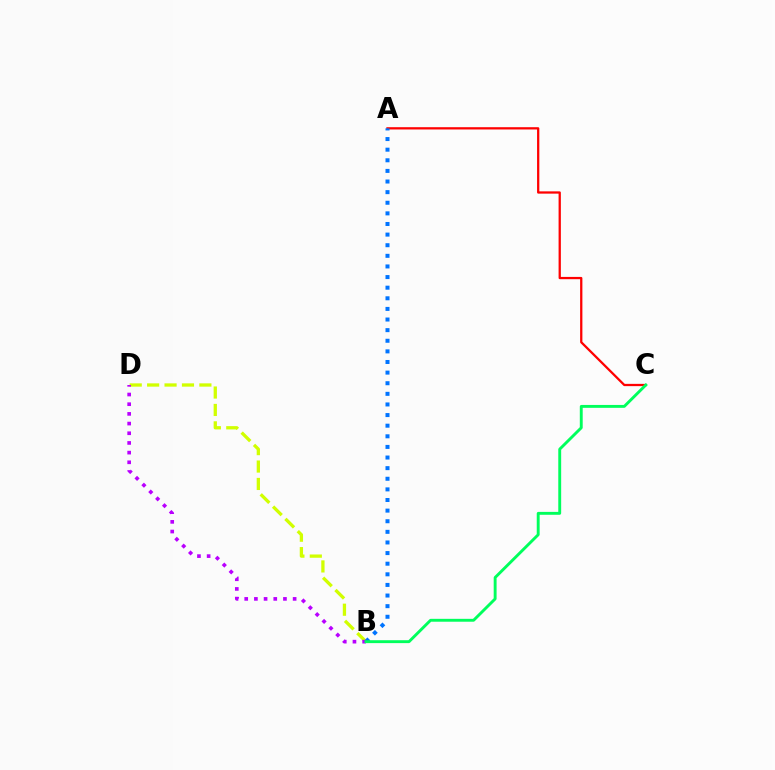{('B', 'D'): [{'color': '#d1ff00', 'line_style': 'dashed', 'thickness': 2.37}, {'color': '#b900ff', 'line_style': 'dotted', 'thickness': 2.63}], ('A', 'C'): [{'color': '#ff0000', 'line_style': 'solid', 'thickness': 1.64}], ('A', 'B'): [{'color': '#0074ff', 'line_style': 'dotted', 'thickness': 2.88}], ('B', 'C'): [{'color': '#00ff5c', 'line_style': 'solid', 'thickness': 2.08}]}